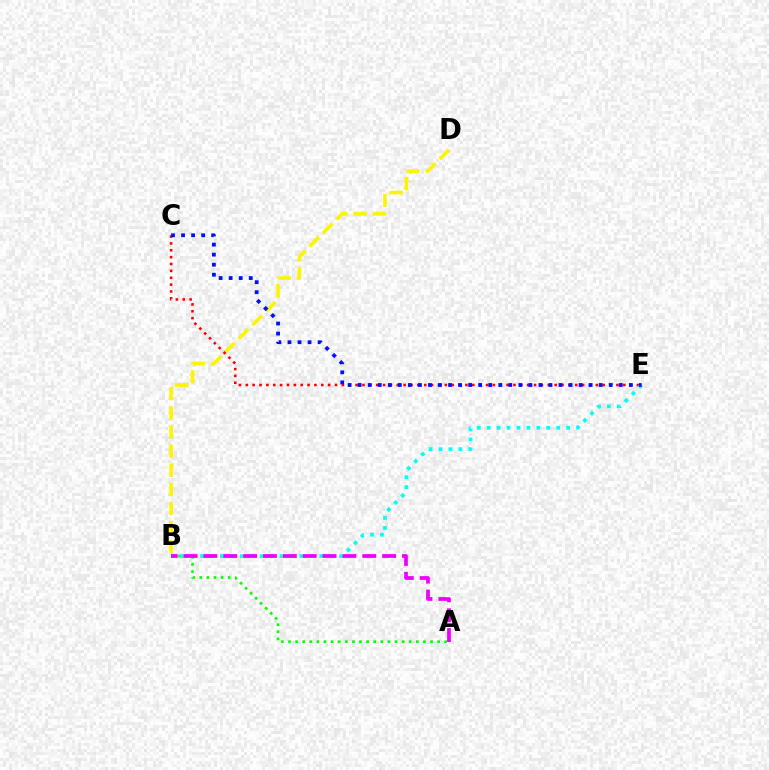{('B', 'D'): [{'color': '#fcf500', 'line_style': 'dashed', 'thickness': 2.6}], ('A', 'B'): [{'color': '#08ff00', 'line_style': 'dotted', 'thickness': 1.93}, {'color': '#ee00ff', 'line_style': 'dashed', 'thickness': 2.7}], ('C', 'E'): [{'color': '#ff0000', 'line_style': 'dotted', 'thickness': 1.86}, {'color': '#0010ff', 'line_style': 'dotted', 'thickness': 2.73}], ('B', 'E'): [{'color': '#00fff6', 'line_style': 'dotted', 'thickness': 2.7}]}